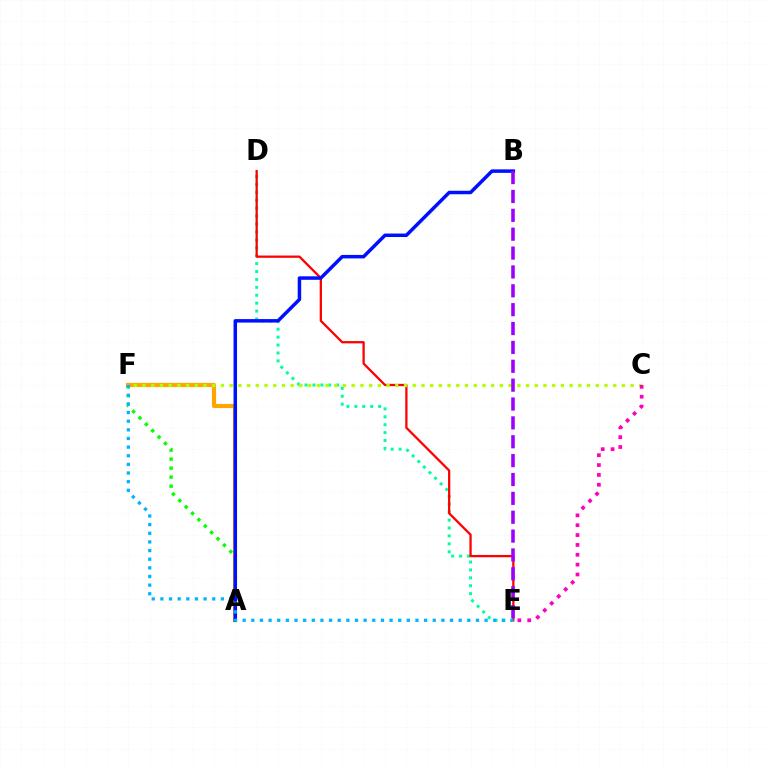{('D', 'E'): [{'color': '#00ff9d', 'line_style': 'dotted', 'thickness': 2.15}, {'color': '#ff0000', 'line_style': 'solid', 'thickness': 1.63}], ('A', 'F'): [{'color': '#ffa500', 'line_style': 'solid', 'thickness': 2.99}, {'color': '#08ff00', 'line_style': 'dotted', 'thickness': 2.45}], ('C', 'F'): [{'color': '#b3ff00', 'line_style': 'dotted', 'thickness': 2.37}], ('A', 'B'): [{'color': '#0010ff', 'line_style': 'solid', 'thickness': 2.51}], ('C', 'E'): [{'color': '#ff00bd', 'line_style': 'dotted', 'thickness': 2.68}], ('E', 'F'): [{'color': '#00b5ff', 'line_style': 'dotted', 'thickness': 2.35}], ('B', 'E'): [{'color': '#9b00ff', 'line_style': 'dashed', 'thickness': 2.56}]}